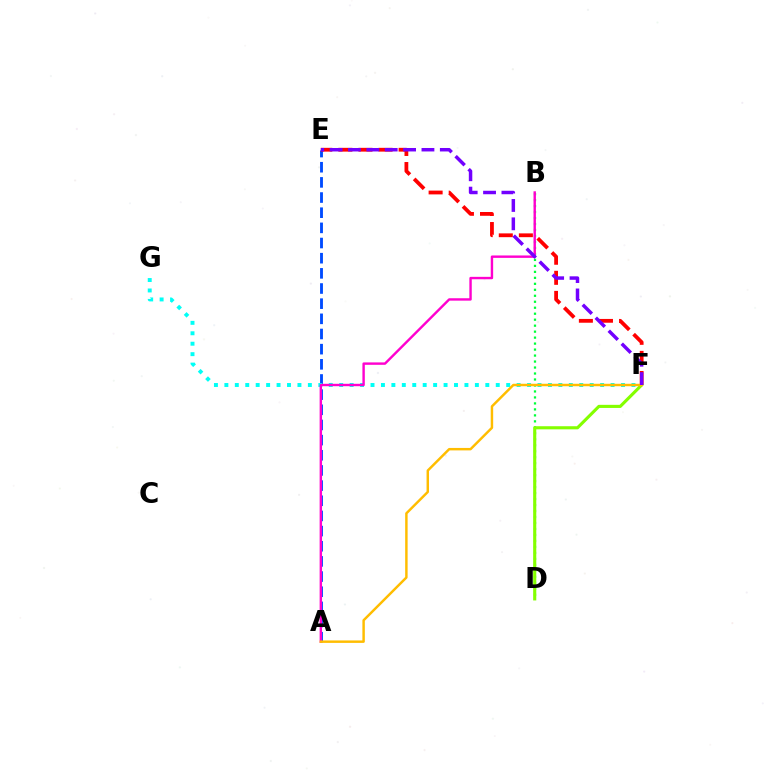{('B', 'D'): [{'color': '#00ff39', 'line_style': 'dotted', 'thickness': 1.62}], ('A', 'E'): [{'color': '#004bff', 'line_style': 'dashed', 'thickness': 2.06}], ('E', 'F'): [{'color': '#ff0000', 'line_style': 'dashed', 'thickness': 2.73}, {'color': '#7200ff', 'line_style': 'dashed', 'thickness': 2.5}], ('F', 'G'): [{'color': '#00fff6', 'line_style': 'dotted', 'thickness': 2.84}], ('A', 'B'): [{'color': '#ff00cf', 'line_style': 'solid', 'thickness': 1.73}], ('D', 'F'): [{'color': '#84ff00', 'line_style': 'solid', 'thickness': 2.24}], ('A', 'F'): [{'color': '#ffbd00', 'line_style': 'solid', 'thickness': 1.77}]}